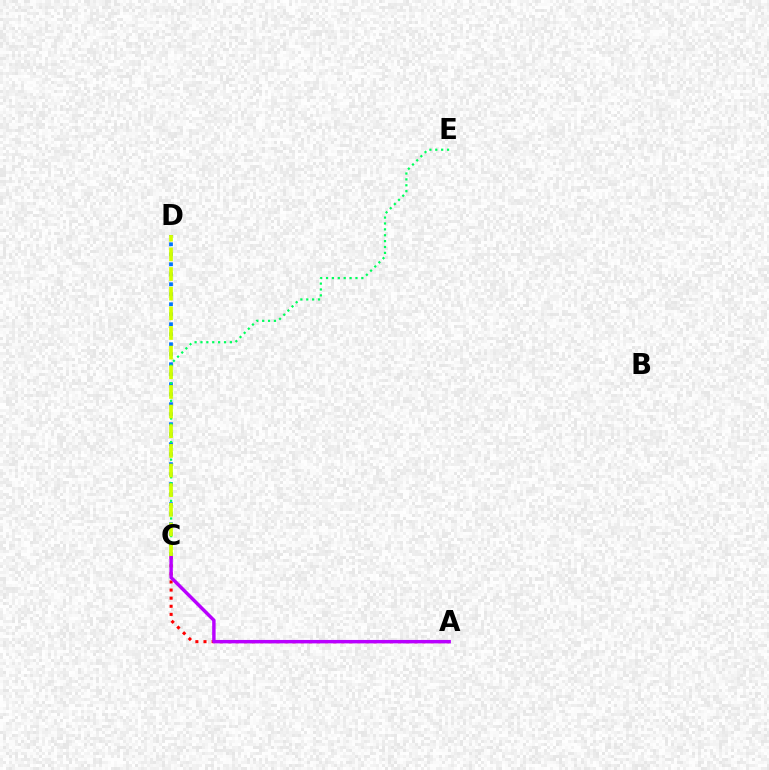{('A', 'C'): [{'color': '#ff0000', 'line_style': 'dotted', 'thickness': 2.2}, {'color': '#b900ff', 'line_style': 'solid', 'thickness': 2.47}], ('C', 'D'): [{'color': '#0074ff', 'line_style': 'dotted', 'thickness': 2.72}, {'color': '#d1ff00', 'line_style': 'dashed', 'thickness': 2.67}], ('C', 'E'): [{'color': '#00ff5c', 'line_style': 'dotted', 'thickness': 1.6}]}